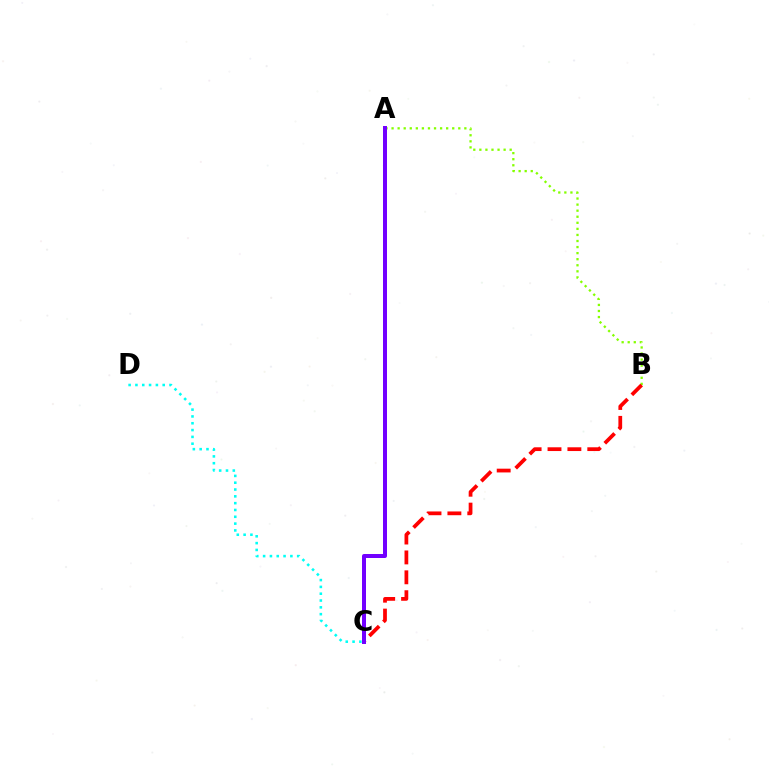{('A', 'B'): [{'color': '#84ff00', 'line_style': 'dotted', 'thickness': 1.65}], ('C', 'D'): [{'color': '#00fff6', 'line_style': 'dotted', 'thickness': 1.85}], ('B', 'C'): [{'color': '#ff0000', 'line_style': 'dashed', 'thickness': 2.7}], ('A', 'C'): [{'color': '#7200ff', 'line_style': 'solid', 'thickness': 2.87}]}